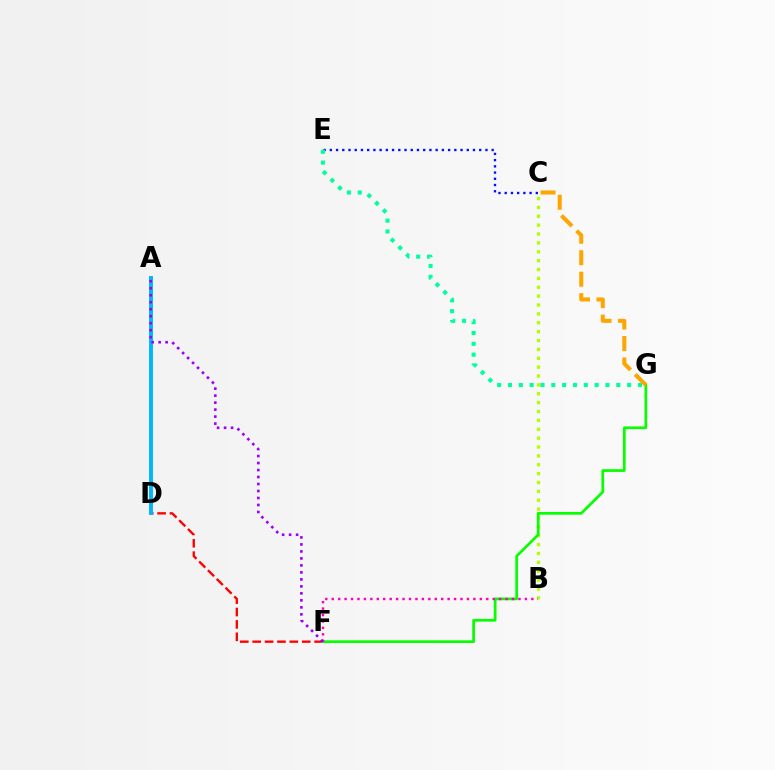{('C', 'E'): [{'color': '#0010ff', 'line_style': 'dotted', 'thickness': 1.69}], ('D', 'F'): [{'color': '#ff0000', 'line_style': 'dashed', 'thickness': 1.68}], ('B', 'C'): [{'color': '#b3ff00', 'line_style': 'dotted', 'thickness': 2.41}], ('F', 'G'): [{'color': '#08ff00', 'line_style': 'solid', 'thickness': 1.95}], ('E', 'G'): [{'color': '#00ff9d', 'line_style': 'dotted', 'thickness': 2.94}], ('B', 'F'): [{'color': '#ff00bd', 'line_style': 'dotted', 'thickness': 1.75}], ('A', 'D'): [{'color': '#00b5ff', 'line_style': 'solid', 'thickness': 2.81}], ('C', 'G'): [{'color': '#ffa500', 'line_style': 'dashed', 'thickness': 2.92}], ('A', 'F'): [{'color': '#9b00ff', 'line_style': 'dotted', 'thickness': 1.9}]}